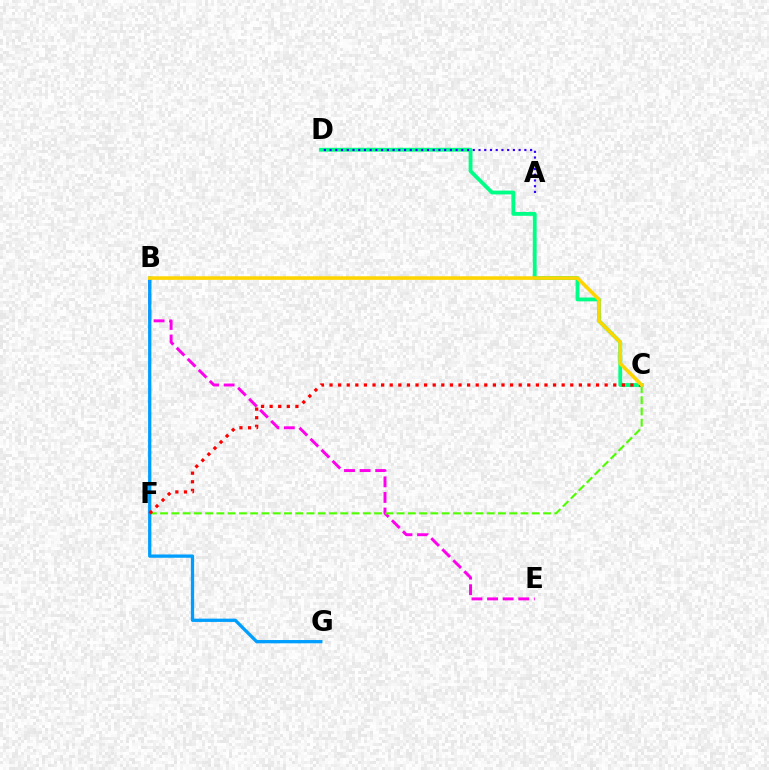{('B', 'E'): [{'color': '#ff00ed', 'line_style': 'dashed', 'thickness': 2.12}], ('C', 'F'): [{'color': '#4fff00', 'line_style': 'dashed', 'thickness': 1.53}, {'color': '#ff0000', 'line_style': 'dotted', 'thickness': 2.34}], ('B', 'G'): [{'color': '#009eff', 'line_style': 'solid', 'thickness': 2.36}], ('C', 'D'): [{'color': '#00ff86', 'line_style': 'solid', 'thickness': 2.76}], ('A', 'D'): [{'color': '#3700ff', 'line_style': 'dotted', 'thickness': 1.56}], ('B', 'C'): [{'color': '#ffd500', 'line_style': 'solid', 'thickness': 2.58}]}